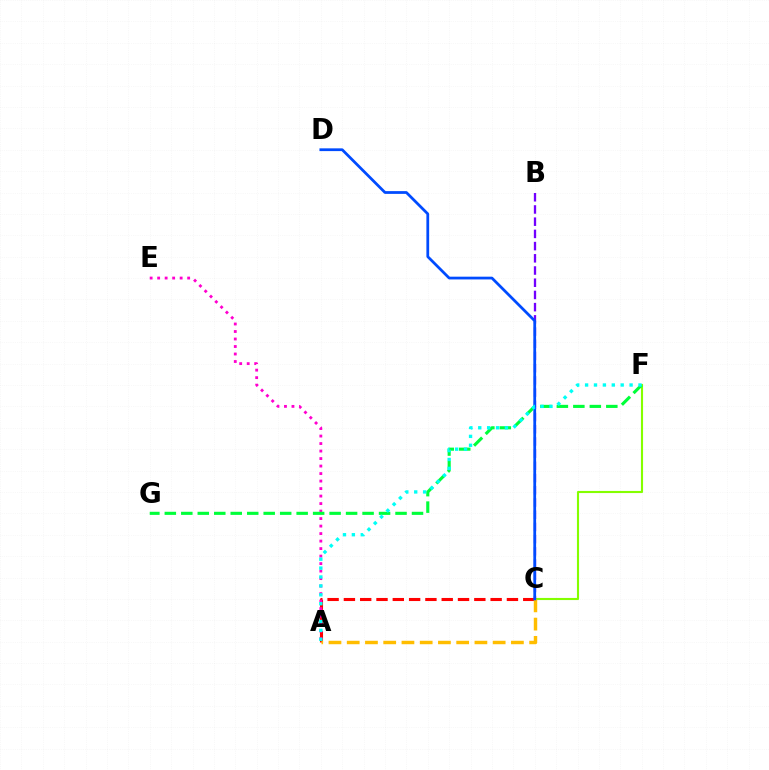{('A', 'C'): [{'color': '#ff0000', 'line_style': 'dashed', 'thickness': 2.21}, {'color': '#ffbd00', 'line_style': 'dashed', 'thickness': 2.48}], ('C', 'F'): [{'color': '#84ff00', 'line_style': 'solid', 'thickness': 1.52}], ('A', 'E'): [{'color': '#ff00cf', 'line_style': 'dotted', 'thickness': 2.04}], ('F', 'G'): [{'color': '#00ff39', 'line_style': 'dashed', 'thickness': 2.24}], ('B', 'C'): [{'color': '#7200ff', 'line_style': 'dashed', 'thickness': 1.66}], ('C', 'D'): [{'color': '#004bff', 'line_style': 'solid', 'thickness': 1.98}], ('A', 'F'): [{'color': '#00fff6', 'line_style': 'dotted', 'thickness': 2.42}]}